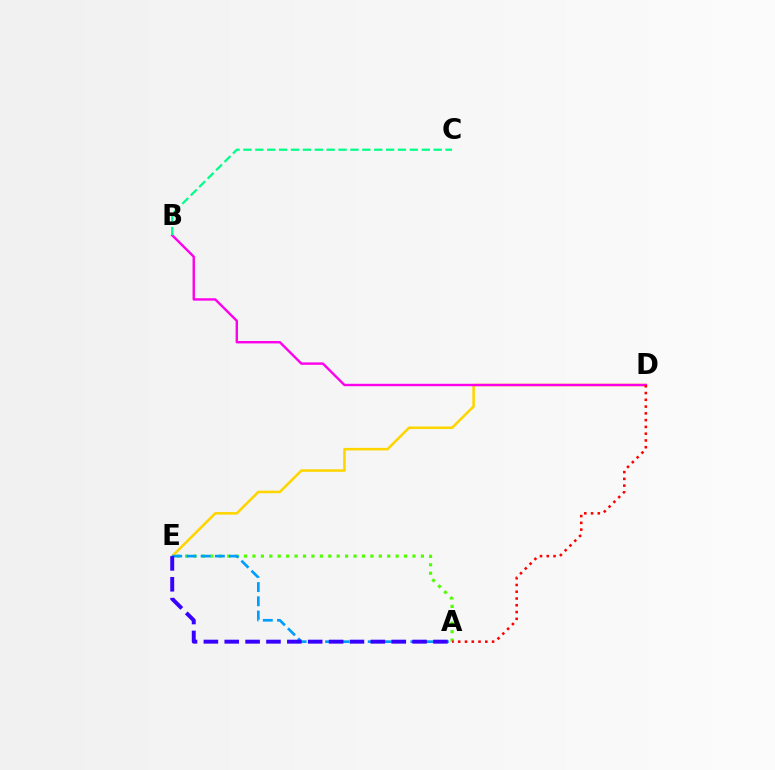{('A', 'E'): [{'color': '#4fff00', 'line_style': 'dotted', 'thickness': 2.29}, {'color': '#009eff', 'line_style': 'dashed', 'thickness': 1.93}, {'color': '#3700ff', 'line_style': 'dashed', 'thickness': 2.84}], ('D', 'E'): [{'color': '#ffd500', 'line_style': 'solid', 'thickness': 1.84}], ('B', 'D'): [{'color': '#ff00ed', 'line_style': 'solid', 'thickness': 1.73}], ('A', 'D'): [{'color': '#ff0000', 'line_style': 'dotted', 'thickness': 1.84}], ('B', 'C'): [{'color': '#00ff86', 'line_style': 'dashed', 'thickness': 1.62}]}